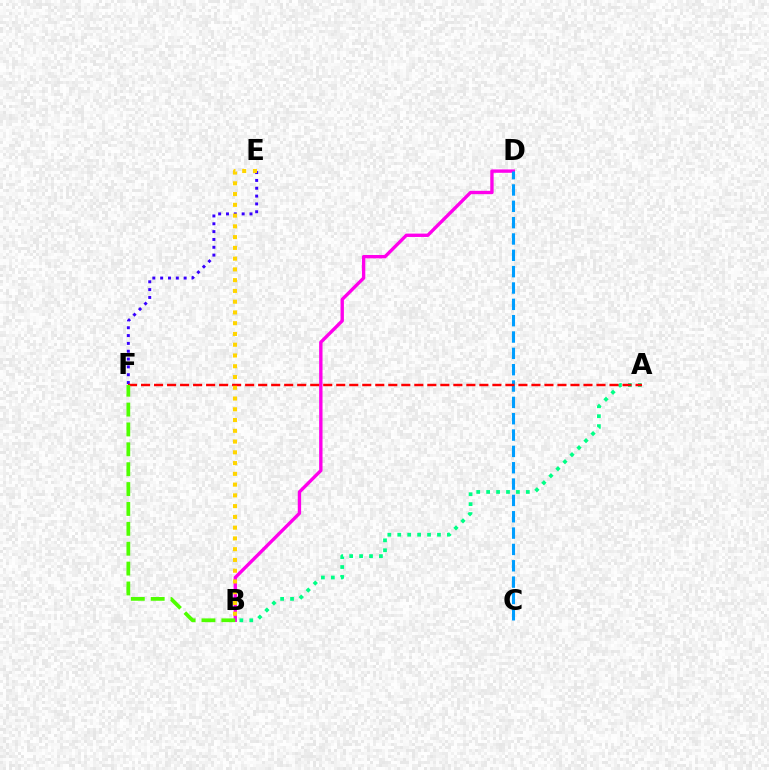{('B', 'D'): [{'color': '#ff00ed', 'line_style': 'solid', 'thickness': 2.42}], ('A', 'B'): [{'color': '#00ff86', 'line_style': 'dotted', 'thickness': 2.7}], ('E', 'F'): [{'color': '#3700ff', 'line_style': 'dotted', 'thickness': 2.13}], ('C', 'D'): [{'color': '#009eff', 'line_style': 'dashed', 'thickness': 2.22}], ('A', 'F'): [{'color': '#ff0000', 'line_style': 'dashed', 'thickness': 1.77}], ('B', 'F'): [{'color': '#4fff00', 'line_style': 'dashed', 'thickness': 2.7}], ('B', 'E'): [{'color': '#ffd500', 'line_style': 'dotted', 'thickness': 2.92}]}